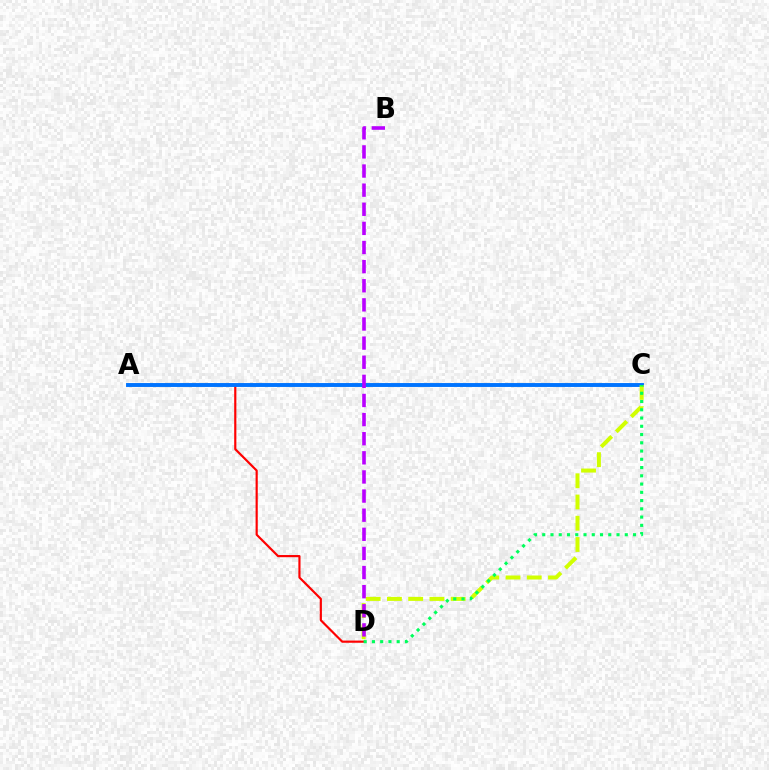{('A', 'D'): [{'color': '#ff0000', 'line_style': 'solid', 'thickness': 1.56}], ('A', 'C'): [{'color': '#0074ff', 'line_style': 'solid', 'thickness': 2.81}], ('C', 'D'): [{'color': '#d1ff00', 'line_style': 'dashed', 'thickness': 2.89}, {'color': '#00ff5c', 'line_style': 'dotted', 'thickness': 2.24}], ('B', 'D'): [{'color': '#b900ff', 'line_style': 'dashed', 'thickness': 2.6}]}